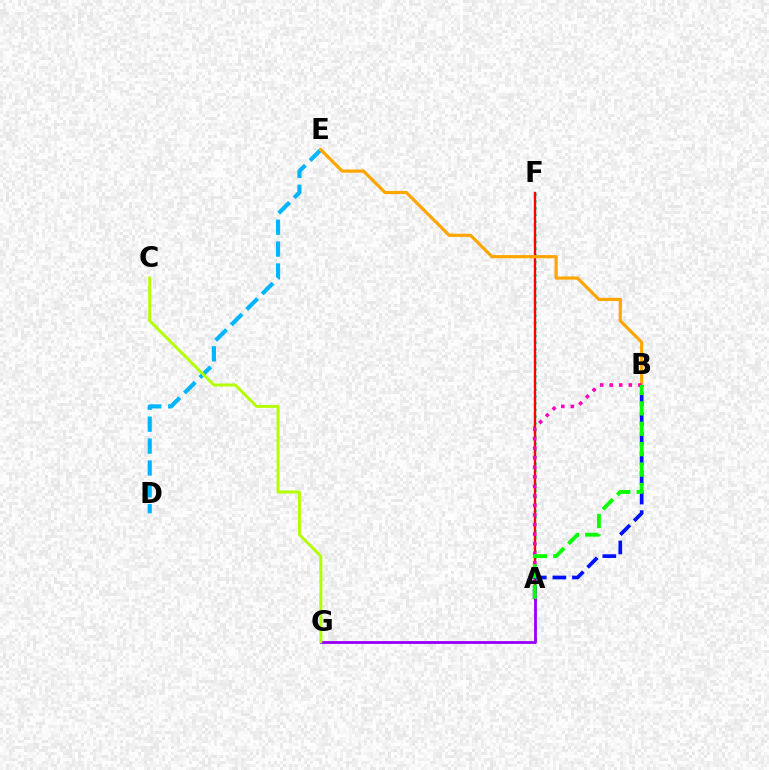{('A', 'F'): [{'color': '#00ff9d', 'line_style': 'dotted', 'thickness': 1.83}, {'color': '#ff0000', 'line_style': 'solid', 'thickness': 1.7}], ('D', 'E'): [{'color': '#00b5ff', 'line_style': 'dashed', 'thickness': 2.97}], ('B', 'E'): [{'color': '#ffa500', 'line_style': 'solid', 'thickness': 2.3}], ('A', 'B'): [{'color': '#ff00bd', 'line_style': 'dotted', 'thickness': 2.59}, {'color': '#0010ff', 'line_style': 'dashed', 'thickness': 2.66}, {'color': '#08ff00', 'line_style': 'dashed', 'thickness': 2.77}], ('A', 'G'): [{'color': '#9b00ff', 'line_style': 'solid', 'thickness': 2.05}], ('C', 'G'): [{'color': '#b3ff00', 'line_style': 'solid', 'thickness': 2.12}]}